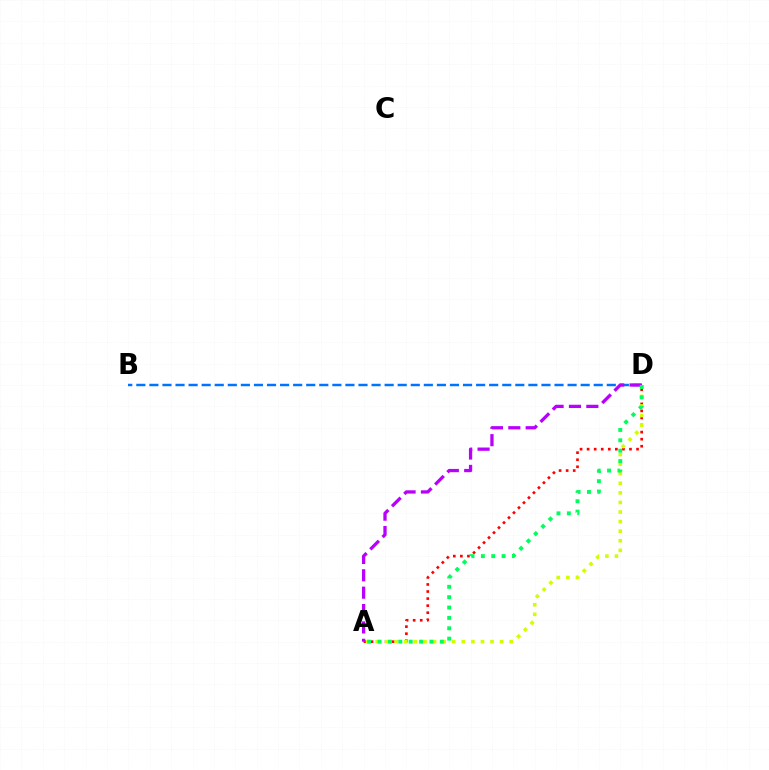{('A', 'D'): [{'color': '#ff0000', 'line_style': 'dotted', 'thickness': 1.92}, {'color': '#d1ff00', 'line_style': 'dotted', 'thickness': 2.6}, {'color': '#b900ff', 'line_style': 'dashed', 'thickness': 2.36}, {'color': '#00ff5c', 'line_style': 'dotted', 'thickness': 2.82}], ('B', 'D'): [{'color': '#0074ff', 'line_style': 'dashed', 'thickness': 1.78}]}